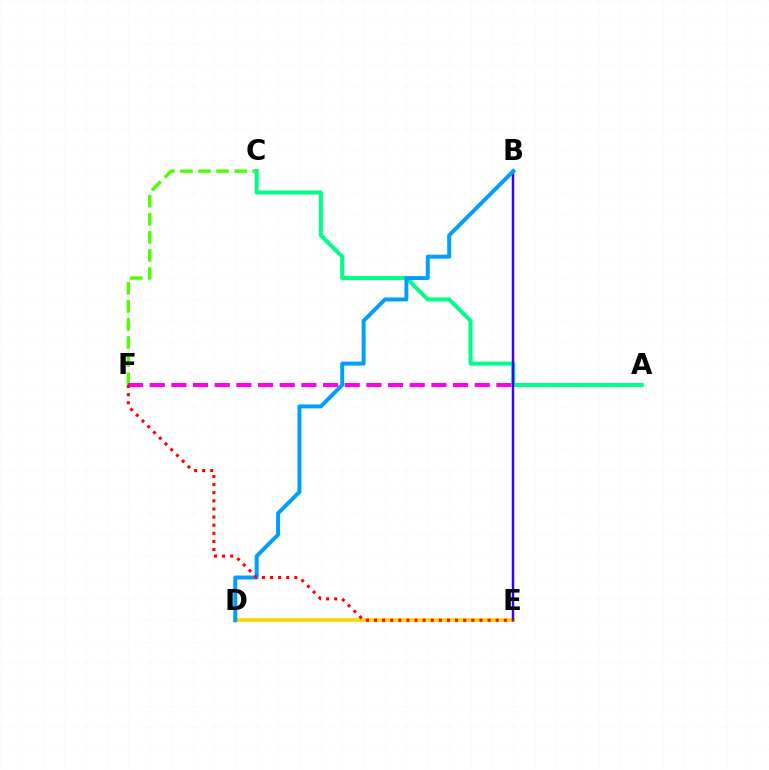{('C', 'F'): [{'color': '#4fff00', 'line_style': 'dashed', 'thickness': 2.46}], ('A', 'F'): [{'color': '#ff00ed', 'line_style': 'dashed', 'thickness': 2.94}], ('D', 'E'): [{'color': '#ffd500', 'line_style': 'solid', 'thickness': 2.65}], ('A', 'C'): [{'color': '#00ff86', 'line_style': 'solid', 'thickness': 2.91}], ('B', 'E'): [{'color': '#3700ff', 'line_style': 'solid', 'thickness': 1.78}], ('B', 'D'): [{'color': '#009eff', 'line_style': 'solid', 'thickness': 2.85}], ('E', 'F'): [{'color': '#ff0000', 'line_style': 'dotted', 'thickness': 2.2}]}